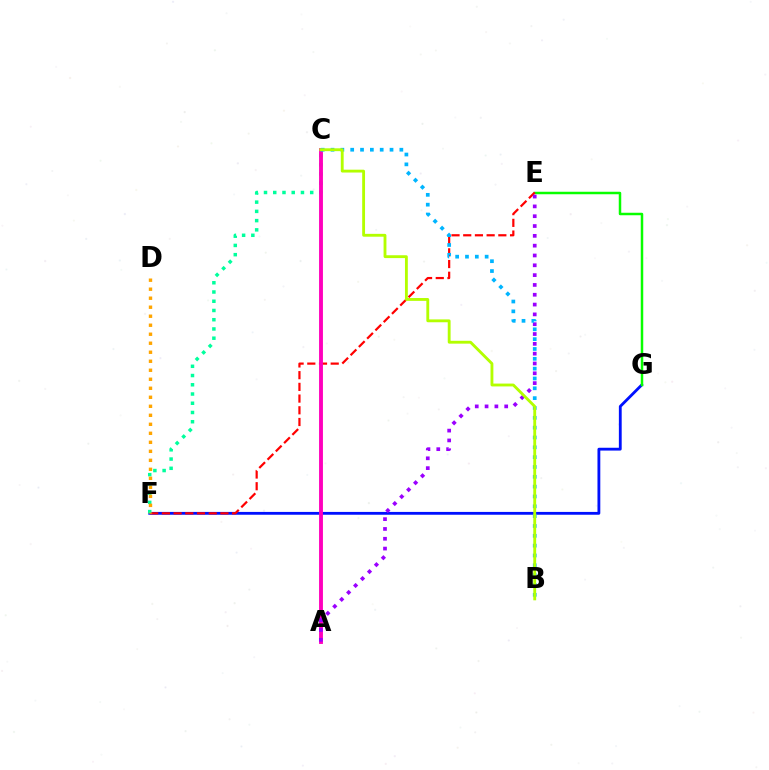{('F', 'G'): [{'color': '#0010ff', 'line_style': 'solid', 'thickness': 2.03}], ('E', 'G'): [{'color': '#08ff00', 'line_style': 'solid', 'thickness': 1.8}], ('E', 'F'): [{'color': '#ff0000', 'line_style': 'dashed', 'thickness': 1.59}], ('C', 'F'): [{'color': '#00ff9d', 'line_style': 'dotted', 'thickness': 2.51}], ('A', 'C'): [{'color': '#ff00bd', 'line_style': 'solid', 'thickness': 2.79}], ('A', 'E'): [{'color': '#9b00ff', 'line_style': 'dotted', 'thickness': 2.67}], ('B', 'C'): [{'color': '#00b5ff', 'line_style': 'dotted', 'thickness': 2.67}, {'color': '#b3ff00', 'line_style': 'solid', 'thickness': 2.05}], ('D', 'F'): [{'color': '#ffa500', 'line_style': 'dotted', 'thickness': 2.45}]}